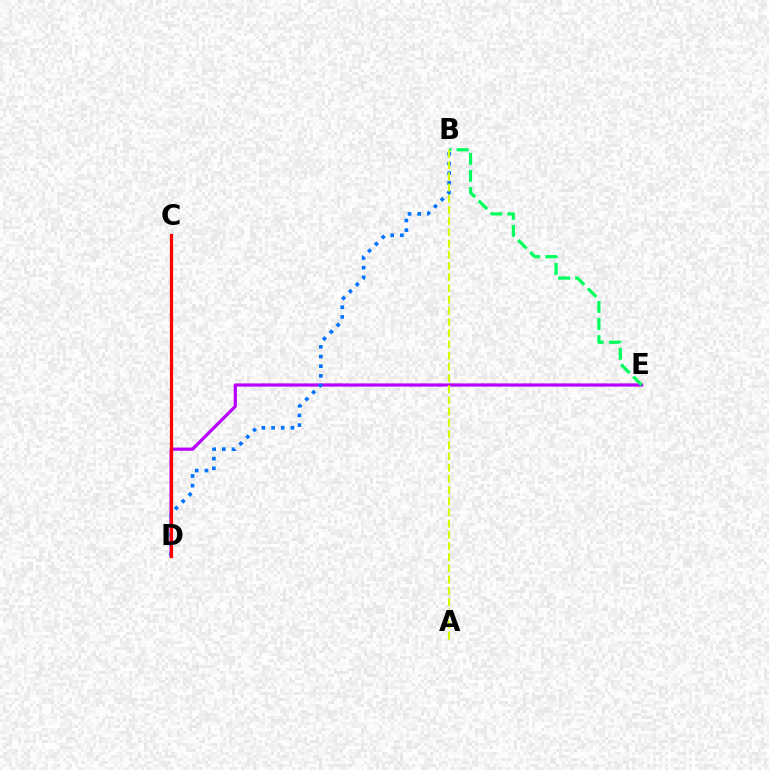{('D', 'E'): [{'color': '#b900ff', 'line_style': 'solid', 'thickness': 2.31}], ('B', 'E'): [{'color': '#00ff5c', 'line_style': 'dashed', 'thickness': 2.32}], ('B', 'D'): [{'color': '#0074ff', 'line_style': 'dotted', 'thickness': 2.63}], ('C', 'D'): [{'color': '#ff0000', 'line_style': 'solid', 'thickness': 2.32}], ('A', 'B'): [{'color': '#d1ff00', 'line_style': 'dashed', 'thickness': 1.52}]}